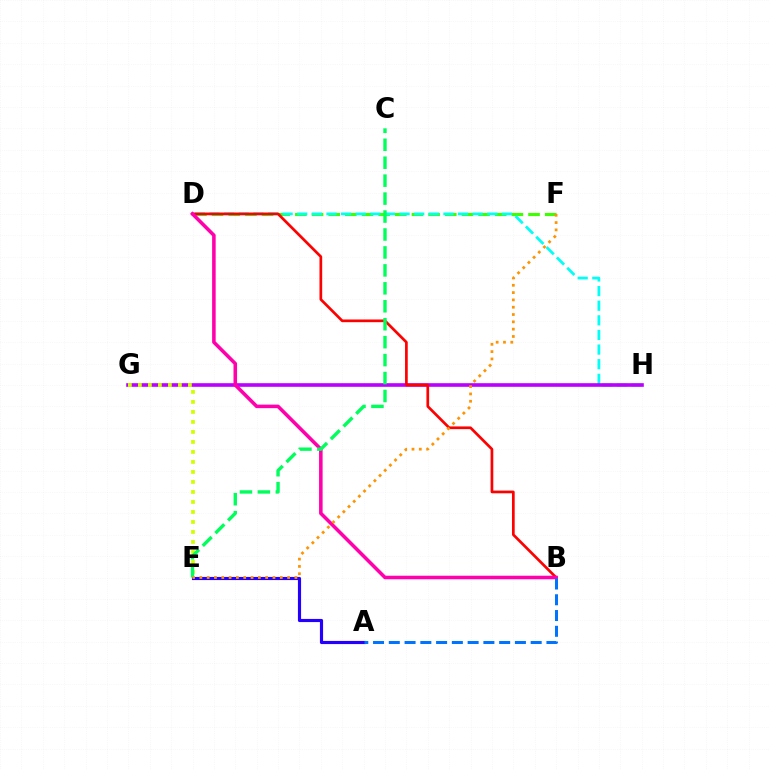{('D', 'F'): [{'color': '#3dff00', 'line_style': 'dashed', 'thickness': 2.26}], ('D', 'H'): [{'color': '#00fff6', 'line_style': 'dashed', 'thickness': 1.99}], ('G', 'H'): [{'color': '#b900ff', 'line_style': 'solid', 'thickness': 2.61}], ('E', 'G'): [{'color': '#d1ff00', 'line_style': 'dotted', 'thickness': 2.72}], ('B', 'D'): [{'color': '#ff0000', 'line_style': 'solid', 'thickness': 1.94}, {'color': '#ff00ac', 'line_style': 'solid', 'thickness': 2.56}], ('A', 'E'): [{'color': '#2500ff', 'line_style': 'solid', 'thickness': 2.27}], ('C', 'E'): [{'color': '#00ff5c', 'line_style': 'dashed', 'thickness': 2.44}], ('A', 'B'): [{'color': '#0074ff', 'line_style': 'dashed', 'thickness': 2.14}], ('E', 'F'): [{'color': '#ff9400', 'line_style': 'dotted', 'thickness': 1.99}]}